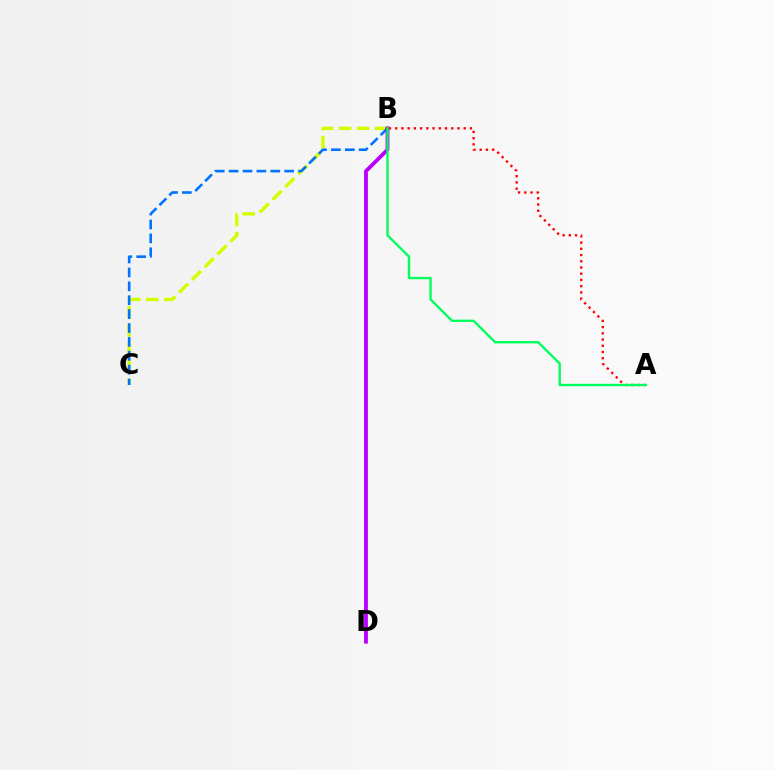{('B', 'C'): [{'color': '#d1ff00', 'line_style': 'dashed', 'thickness': 2.45}, {'color': '#0074ff', 'line_style': 'dashed', 'thickness': 1.89}], ('B', 'D'): [{'color': '#b900ff', 'line_style': 'solid', 'thickness': 2.76}], ('A', 'B'): [{'color': '#ff0000', 'line_style': 'dotted', 'thickness': 1.69}, {'color': '#00ff5c', 'line_style': 'solid', 'thickness': 1.7}]}